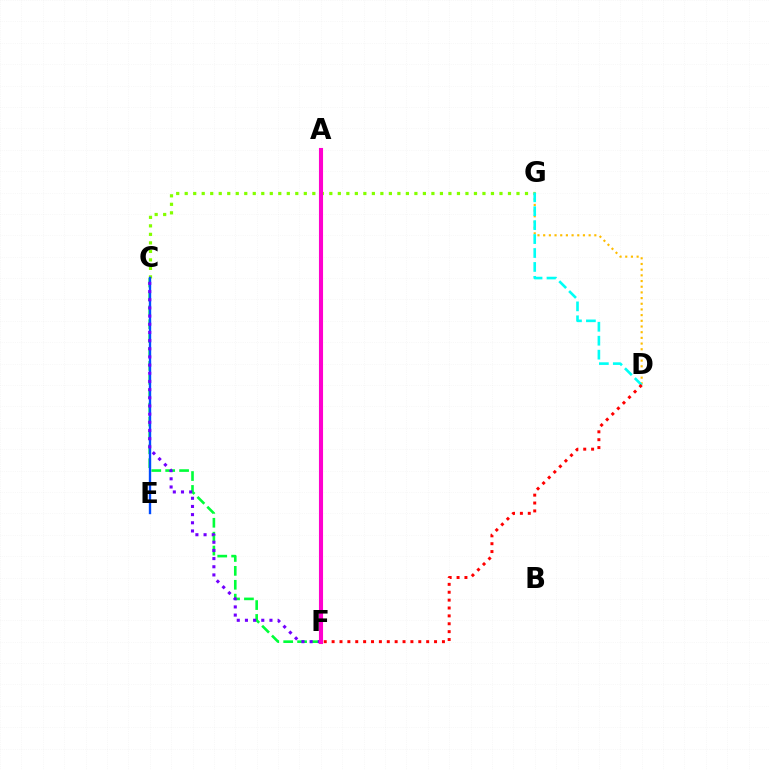{('C', 'F'): [{'color': '#00ff39', 'line_style': 'dashed', 'thickness': 1.89}, {'color': '#7200ff', 'line_style': 'dotted', 'thickness': 2.22}], ('C', 'G'): [{'color': '#84ff00', 'line_style': 'dotted', 'thickness': 2.31}], ('D', 'G'): [{'color': '#ffbd00', 'line_style': 'dotted', 'thickness': 1.54}, {'color': '#00fff6', 'line_style': 'dashed', 'thickness': 1.89}], ('C', 'E'): [{'color': '#004bff', 'line_style': 'solid', 'thickness': 1.7}], ('A', 'F'): [{'color': '#ff00cf', 'line_style': 'solid', 'thickness': 2.94}], ('D', 'F'): [{'color': '#ff0000', 'line_style': 'dotted', 'thickness': 2.14}]}